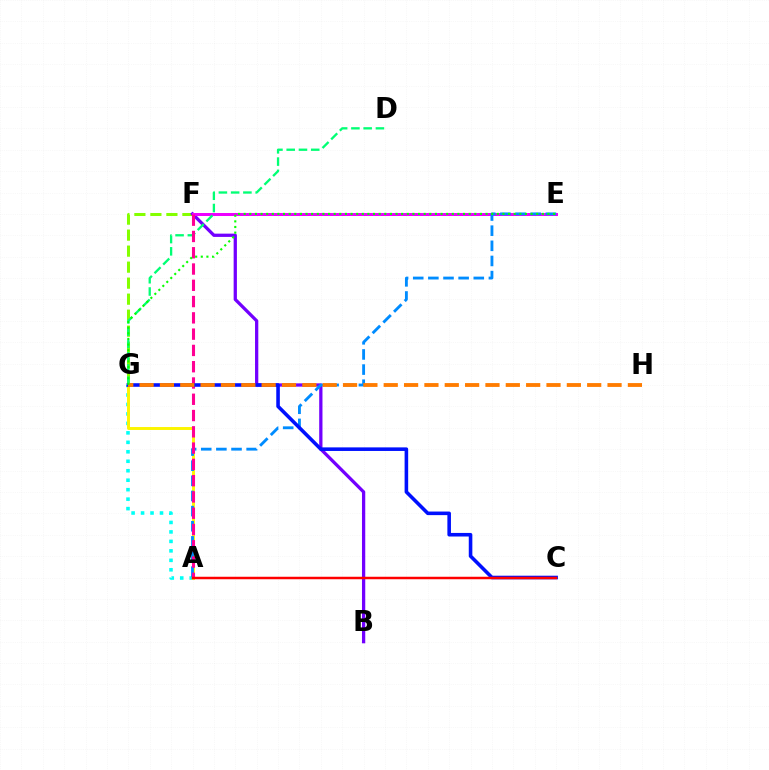{('F', 'G'): [{'color': '#84ff00', 'line_style': 'dashed', 'thickness': 2.17}], ('A', 'G'): [{'color': '#00fff6', 'line_style': 'dotted', 'thickness': 2.57}, {'color': '#fcf500', 'line_style': 'solid', 'thickness': 2.12}], ('B', 'F'): [{'color': '#7200ff', 'line_style': 'solid', 'thickness': 2.36}], ('E', 'F'): [{'color': '#ee00ff', 'line_style': 'solid', 'thickness': 2.15}], ('D', 'G'): [{'color': '#00ff74', 'line_style': 'dashed', 'thickness': 1.67}], ('A', 'E'): [{'color': '#008cff', 'line_style': 'dashed', 'thickness': 2.06}], ('A', 'F'): [{'color': '#ff0094', 'line_style': 'dashed', 'thickness': 2.21}], ('C', 'G'): [{'color': '#0010ff', 'line_style': 'solid', 'thickness': 2.58}], ('A', 'C'): [{'color': '#ff0000', 'line_style': 'solid', 'thickness': 1.79}], ('G', 'H'): [{'color': '#ff7c00', 'line_style': 'dashed', 'thickness': 2.76}], ('E', 'G'): [{'color': '#08ff00', 'line_style': 'dotted', 'thickness': 1.53}]}